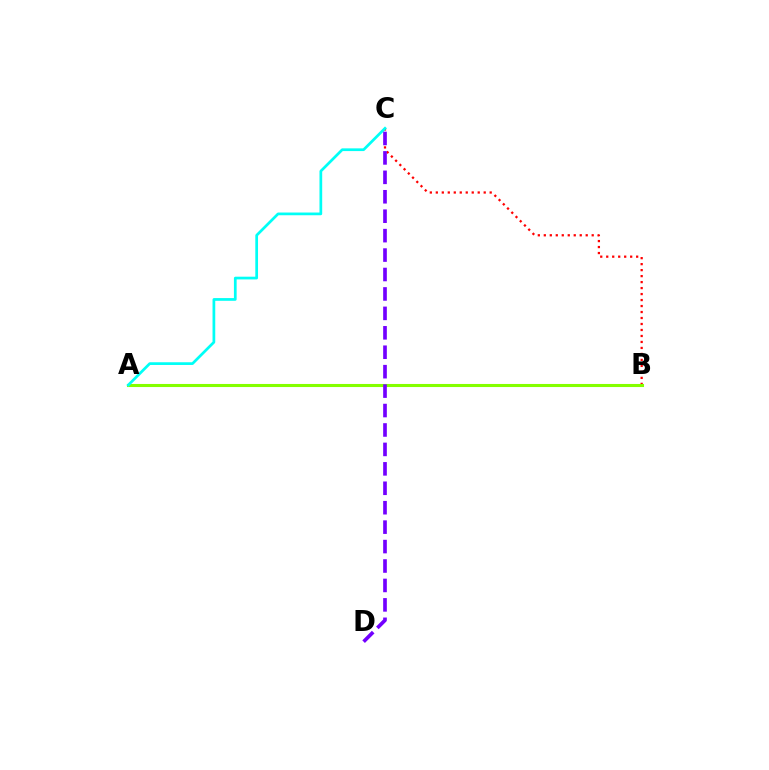{('B', 'C'): [{'color': '#ff0000', 'line_style': 'dotted', 'thickness': 1.63}], ('A', 'B'): [{'color': '#84ff00', 'line_style': 'solid', 'thickness': 2.22}], ('A', 'C'): [{'color': '#00fff6', 'line_style': 'solid', 'thickness': 1.96}], ('C', 'D'): [{'color': '#7200ff', 'line_style': 'dashed', 'thickness': 2.64}]}